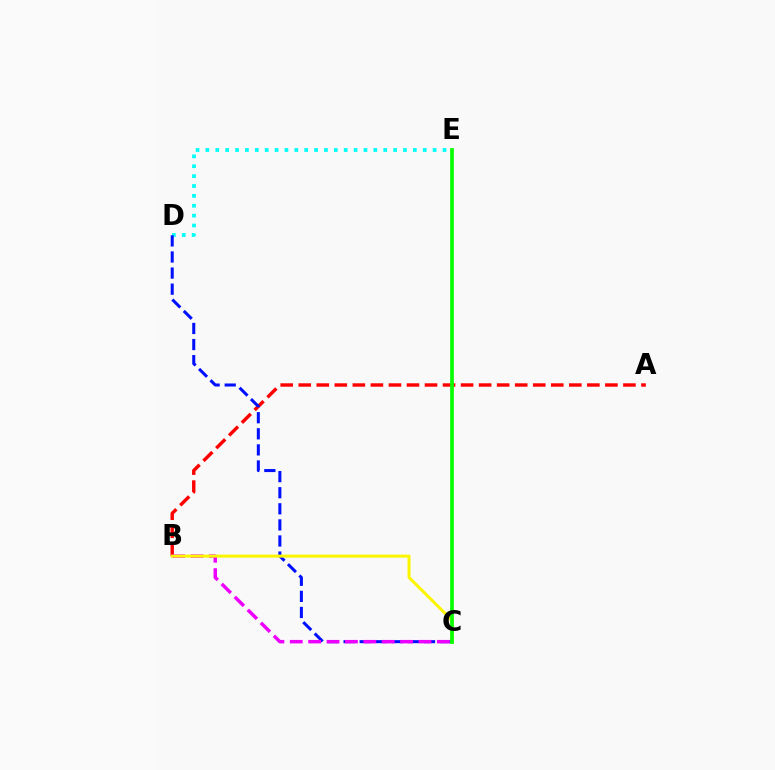{('D', 'E'): [{'color': '#00fff6', 'line_style': 'dotted', 'thickness': 2.68}], ('A', 'B'): [{'color': '#ff0000', 'line_style': 'dashed', 'thickness': 2.45}], ('C', 'D'): [{'color': '#0010ff', 'line_style': 'dashed', 'thickness': 2.19}], ('B', 'C'): [{'color': '#ee00ff', 'line_style': 'dashed', 'thickness': 2.5}, {'color': '#fcf500', 'line_style': 'solid', 'thickness': 2.16}], ('C', 'E'): [{'color': '#08ff00', 'line_style': 'solid', 'thickness': 2.68}]}